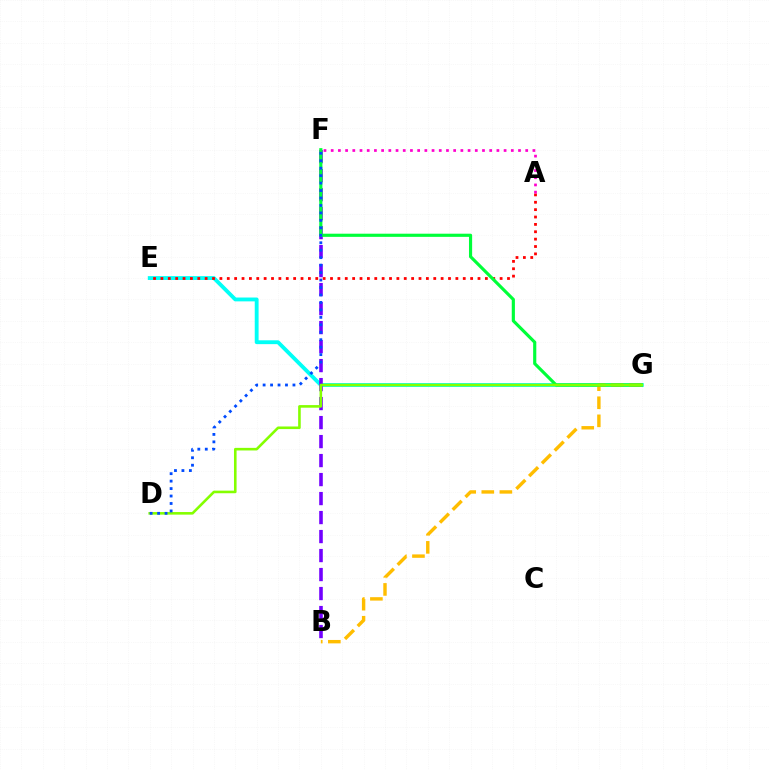{('E', 'G'): [{'color': '#00fff6', 'line_style': 'solid', 'thickness': 2.77}], ('A', 'E'): [{'color': '#ff0000', 'line_style': 'dotted', 'thickness': 2.0}], ('B', 'F'): [{'color': '#7200ff', 'line_style': 'dashed', 'thickness': 2.58}], ('B', 'G'): [{'color': '#ffbd00', 'line_style': 'dashed', 'thickness': 2.46}], ('F', 'G'): [{'color': '#00ff39', 'line_style': 'solid', 'thickness': 2.27}], ('D', 'G'): [{'color': '#84ff00', 'line_style': 'solid', 'thickness': 1.87}], ('D', 'F'): [{'color': '#004bff', 'line_style': 'dotted', 'thickness': 2.03}], ('A', 'F'): [{'color': '#ff00cf', 'line_style': 'dotted', 'thickness': 1.96}]}